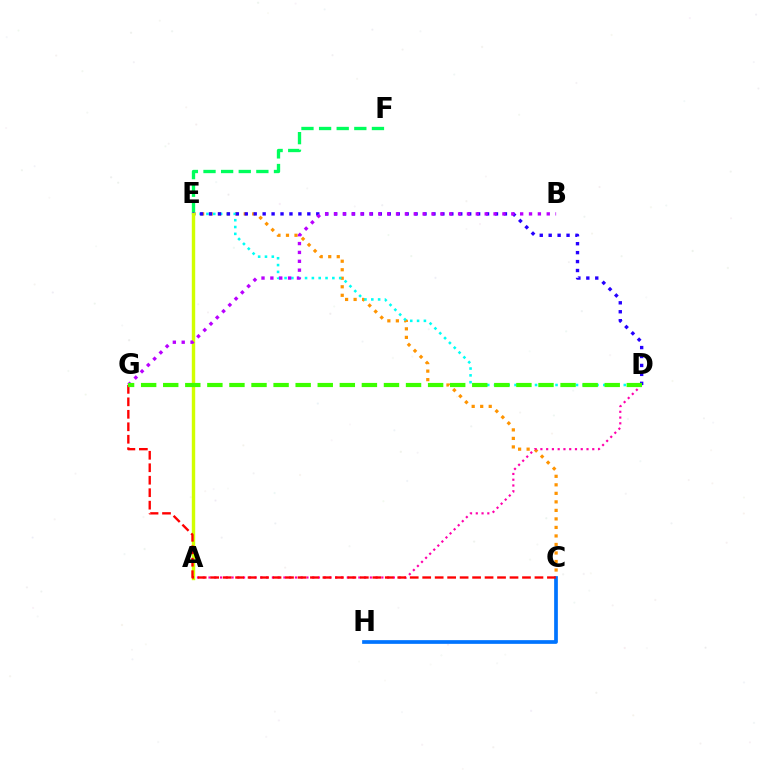{('C', 'E'): [{'color': '#ff9400', 'line_style': 'dotted', 'thickness': 2.31}], ('E', 'F'): [{'color': '#00ff5c', 'line_style': 'dashed', 'thickness': 2.39}], ('D', 'E'): [{'color': '#00fff6', 'line_style': 'dotted', 'thickness': 1.86}, {'color': '#2500ff', 'line_style': 'dotted', 'thickness': 2.43}], ('A', 'D'): [{'color': '#ff00ac', 'line_style': 'dotted', 'thickness': 1.57}], ('A', 'E'): [{'color': '#d1ff00', 'line_style': 'solid', 'thickness': 2.45}], ('B', 'G'): [{'color': '#b900ff', 'line_style': 'dotted', 'thickness': 2.41}], ('C', 'H'): [{'color': '#0074ff', 'line_style': 'solid', 'thickness': 2.67}], ('C', 'G'): [{'color': '#ff0000', 'line_style': 'dashed', 'thickness': 1.69}], ('D', 'G'): [{'color': '#3dff00', 'line_style': 'dashed', 'thickness': 3.0}]}